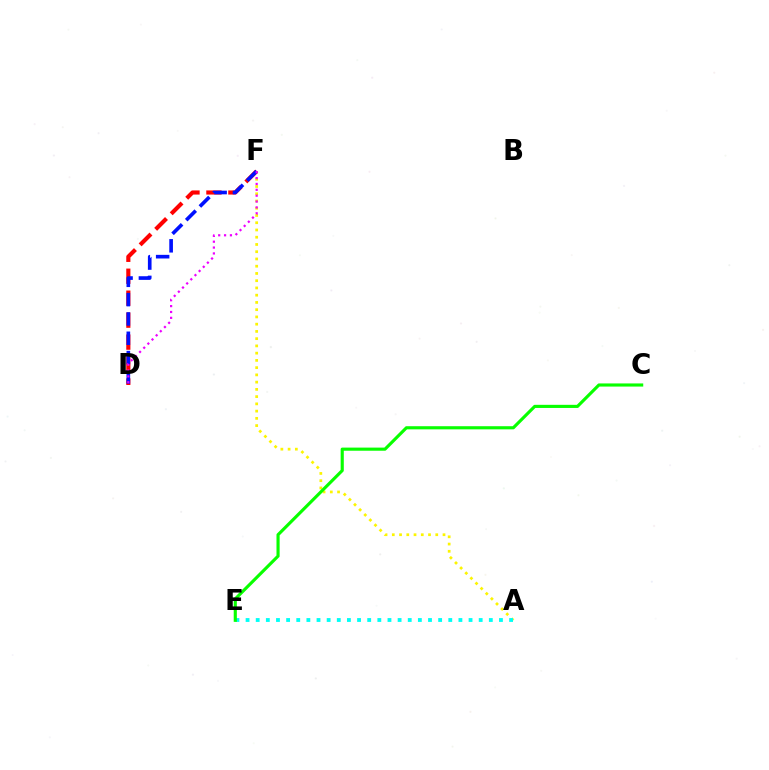{('A', 'F'): [{'color': '#fcf500', 'line_style': 'dotted', 'thickness': 1.97}], ('A', 'E'): [{'color': '#00fff6', 'line_style': 'dotted', 'thickness': 2.75}], ('D', 'F'): [{'color': '#ff0000', 'line_style': 'dashed', 'thickness': 2.98}, {'color': '#0010ff', 'line_style': 'dashed', 'thickness': 2.62}, {'color': '#ee00ff', 'line_style': 'dotted', 'thickness': 1.59}], ('C', 'E'): [{'color': '#08ff00', 'line_style': 'solid', 'thickness': 2.26}]}